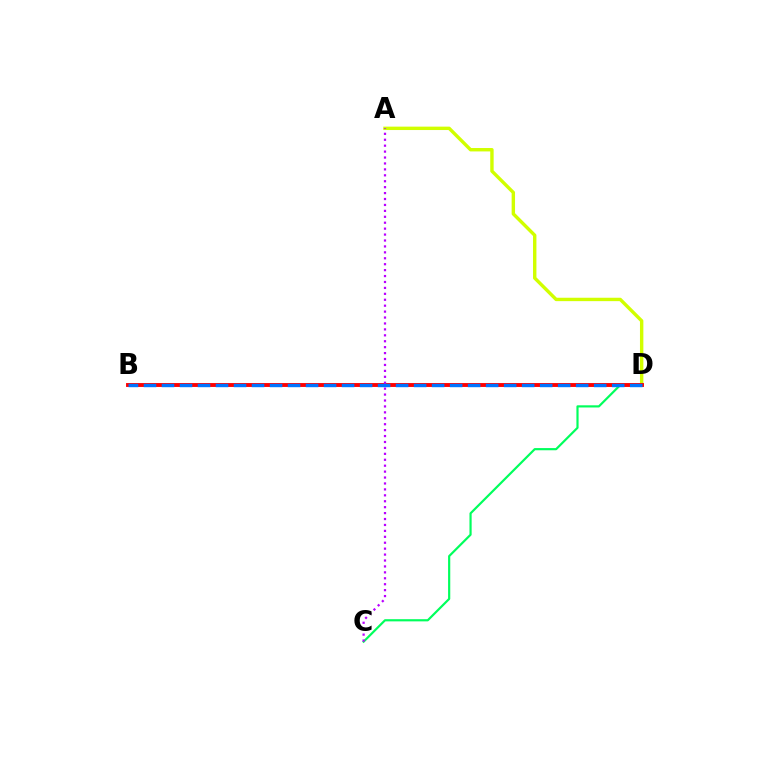{('C', 'D'): [{'color': '#00ff5c', 'line_style': 'solid', 'thickness': 1.57}], ('A', 'D'): [{'color': '#d1ff00', 'line_style': 'solid', 'thickness': 2.45}], ('B', 'D'): [{'color': '#ff0000', 'line_style': 'solid', 'thickness': 2.8}, {'color': '#0074ff', 'line_style': 'dashed', 'thickness': 2.45}], ('A', 'C'): [{'color': '#b900ff', 'line_style': 'dotted', 'thickness': 1.61}]}